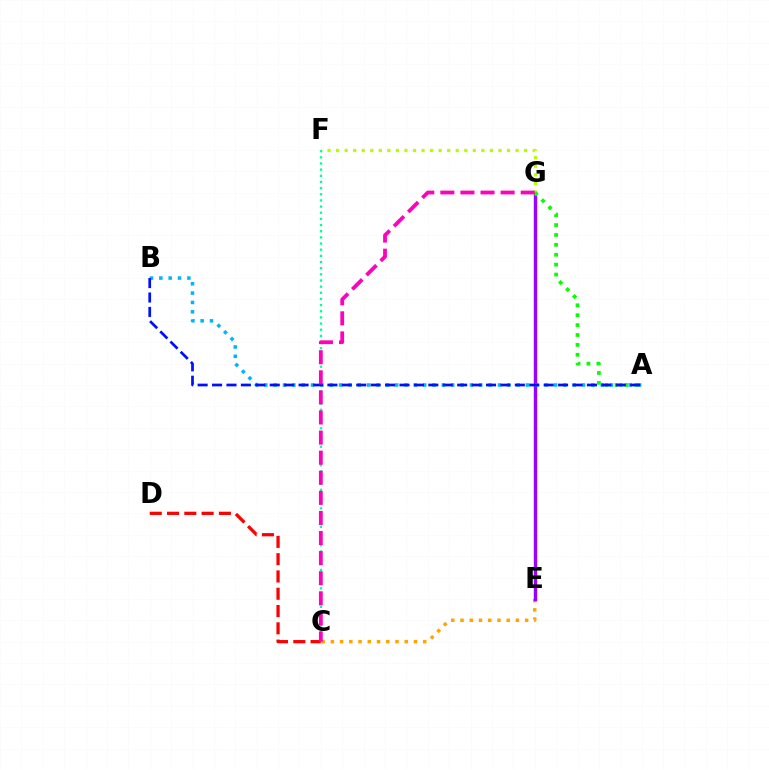{('C', 'E'): [{'color': '#ffa500', 'line_style': 'dotted', 'thickness': 2.51}], ('E', 'G'): [{'color': '#9b00ff', 'line_style': 'solid', 'thickness': 2.46}], ('F', 'G'): [{'color': '#b3ff00', 'line_style': 'dotted', 'thickness': 2.32}], ('A', 'G'): [{'color': '#08ff00', 'line_style': 'dotted', 'thickness': 2.69}], ('A', 'B'): [{'color': '#00b5ff', 'line_style': 'dotted', 'thickness': 2.54}, {'color': '#0010ff', 'line_style': 'dashed', 'thickness': 1.96}], ('C', 'F'): [{'color': '#00ff9d', 'line_style': 'dotted', 'thickness': 1.67}], ('C', 'D'): [{'color': '#ff0000', 'line_style': 'dashed', 'thickness': 2.35}], ('C', 'G'): [{'color': '#ff00bd', 'line_style': 'dashed', 'thickness': 2.73}]}